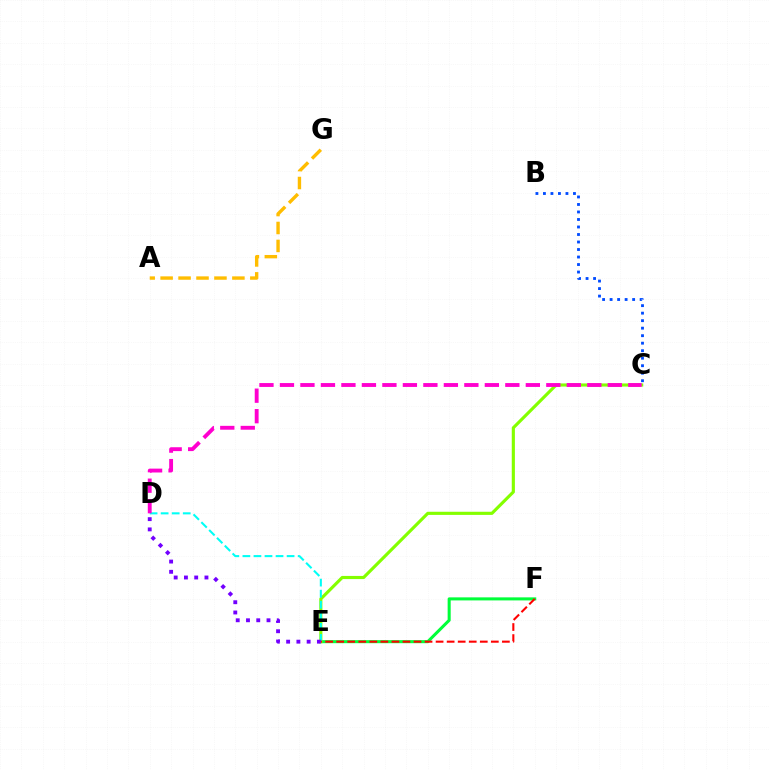{('B', 'C'): [{'color': '#004bff', 'line_style': 'dotted', 'thickness': 2.04}], ('E', 'F'): [{'color': '#00ff39', 'line_style': 'solid', 'thickness': 2.2}, {'color': '#ff0000', 'line_style': 'dashed', 'thickness': 1.5}], ('C', 'E'): [{'color': '#84ff00', 'line_style': 'solid', 'thickness': 2.26}], ('D', 'E'): [{'color': '#00fff6', 'line_style': 'dashed', 'thickness': 1.5}, {'color': '#7200ff', 'line_style': 'dotted', 'thickness': 2.79}], ('A', 'G'): [{'color': '#ffbd00', 'line_style': 'dashed', 'thickness': 2.44}], ('C', 'D'): [{'color': '#ff00cf', 'line_style': 'dashed', 'thickness': 2.78}]}